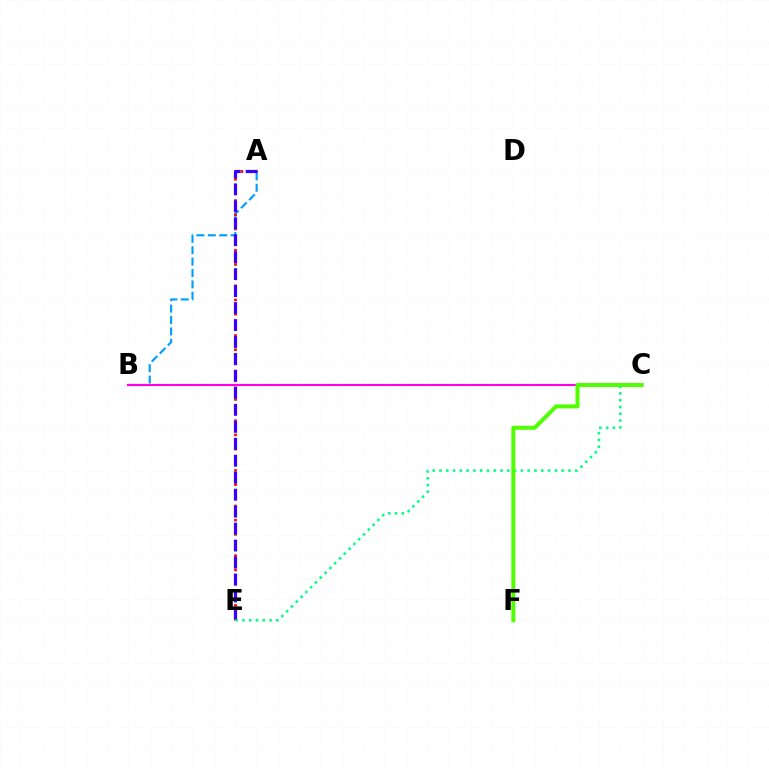{('A', 'B'): [{'color': '#009eff', 'line_style': 'dashed', 'thickness': 1.55}], ('A', 'E'): [{'color': '#ff0000', 'line_style': 'dotted', 'thickness': 1.93}, {'color': '#3700ff', 'line_style': 'dashed', 'thickness': 2.3}], ('C', 'E'): [{'color': '#00ff86', 'line_style': 'dotted', 'thickness': 1.85}], ('B', 'C'): [{'color': '#ffd500', 'line_style': 'solid', 'thickness': 1.53}, {'color': '#ff00ed', 'line_style': 'solid', 'thickness': 1.51}], ('C', 'F'): [{'color': '#4fff00', 'line_style': 'solid', 'thickness': 2.87}]}